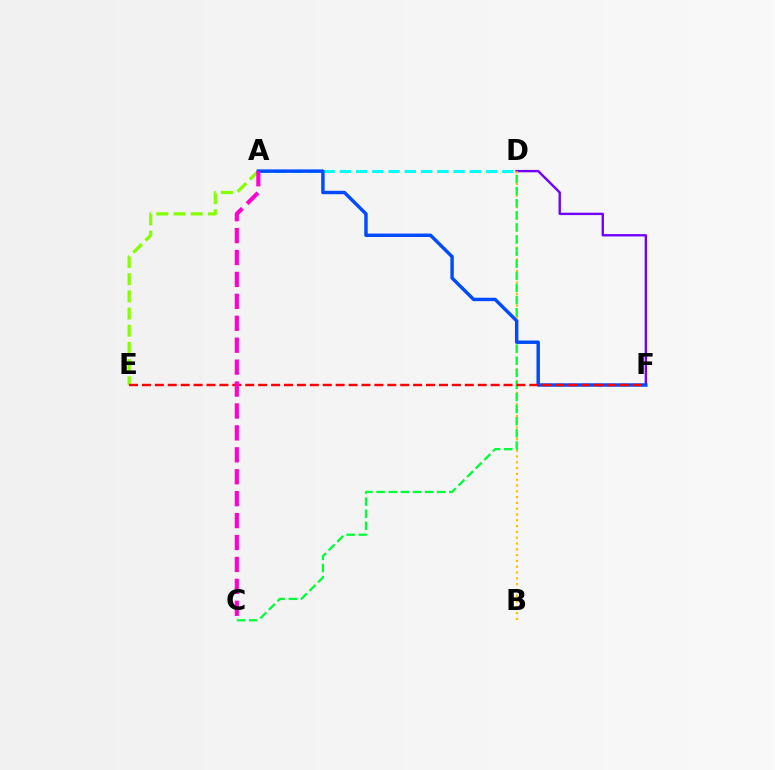{('A', 'D'): [{'color': '#00fff6', 'line_style': 'dashed', 'thickness': 2.21}], ('D', 'F'): [{'color': '#7200ff', 'line_style': 'solid', 'thickness': 1.71}], ('A', 'E'): [{'color': '#84ff00', 'line_style': 'dashed', 'thickness': 2.33}], ('B', 'D'): [{'color': '#ffbd00', 'line_style': 'dotted', 'thickness': 1.58}], ('C', 'D'): [{'color': '#00ff39', 'line_style': 'dashed', 'thickness': 1.65}], ('A', 'F'): [{'color': '#004bff', 'line_style': 'solid', 'thickness': 2.47}], ('E', 'F'): [{'color': '#ff0000', 'line_style': 'dashed', 'thickness': 1.75}], ('A', 'C'): [{'color': '#ff00cf', 'line_style': 'dashed', 'thickness': 2.98}]}